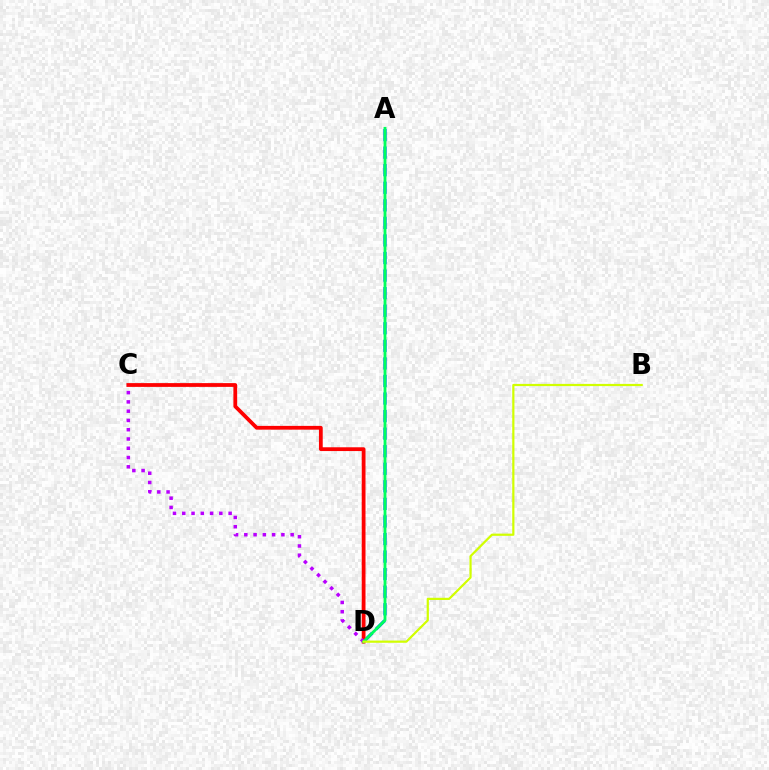{('A', 'D'): [{'color': '#0074ff', 'line_style': 'dashed', 'thickness': 2.39}, {'color': '#00ff5c', 'line_style': 'solid', 'thickness': 2.03}], ('C', 'D'): [{'color': '#ff0000', 'line_style': 'solid', 'thickness': 2.72}, {'color': '#b900ff', 'line_style': 'dotted', 'thickness': 2.52}], ('B', 'D'): [{'color': '#d1ff00', 'line_style': 'solid', 'thickness': 1.59}]}